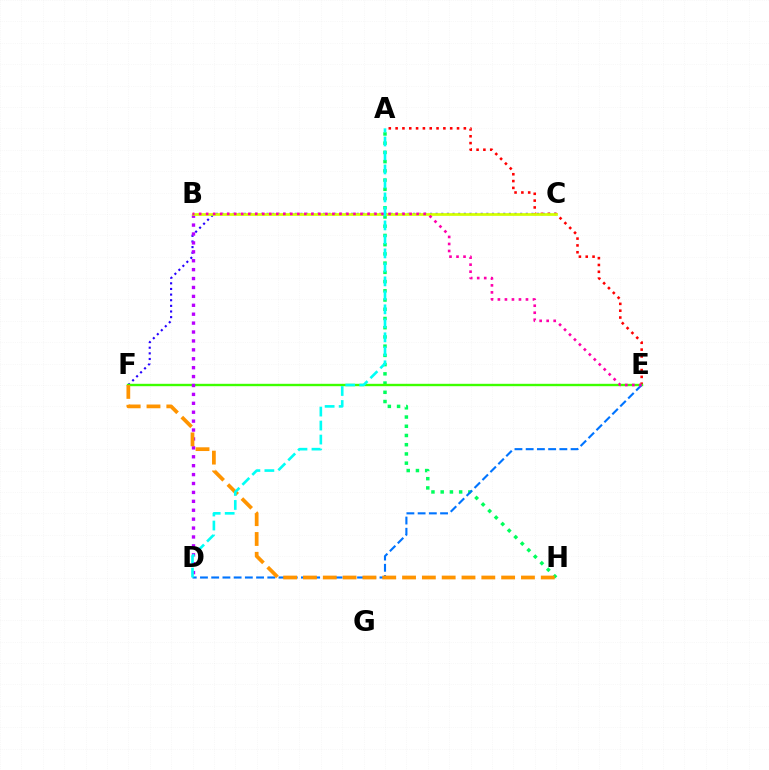{('C', 'F'): [{'color': '#2500ff', 'line_style': 'dotted', 'thickness': 1.53}], ('A', 'E'): [{'color': '#ff0000', 'line_style': 'dotted', 'thickness': 1.85}], ('A', 'H'): [{'color': '#00ff5c', 'line_style': 'dotted', 'thickness': 2.51}], ('E', 'F'): [{'color': '#3dff00', 'line_style': 'solid', 'thickness': 1.71}], ('B', 'D'): [{'color': '#b900ff', 'line_style': 'dotted', 'thickness': 2.42}], ('D', 'E'): [{'color': '#0074ff', 'line_style': 'dashed', 'thickness': 1.52}], ('B', 'C'): [{'color': '#d1ff00', 'line_style': 'solid', 'thickness': 1.96}], ('F', 'H'): [{'color': '#ff9400', 'line_style': 'dashed', 'thickness': 2.69}], ('B', 'E'): [{'color': '#ff00ac', 'line_style': 'dotted', 'thickness': 1.91}], ('A', 'D'): [{'color': '#00fff6', 'line_style': 'dashed', 'thickness': 1.9}]}